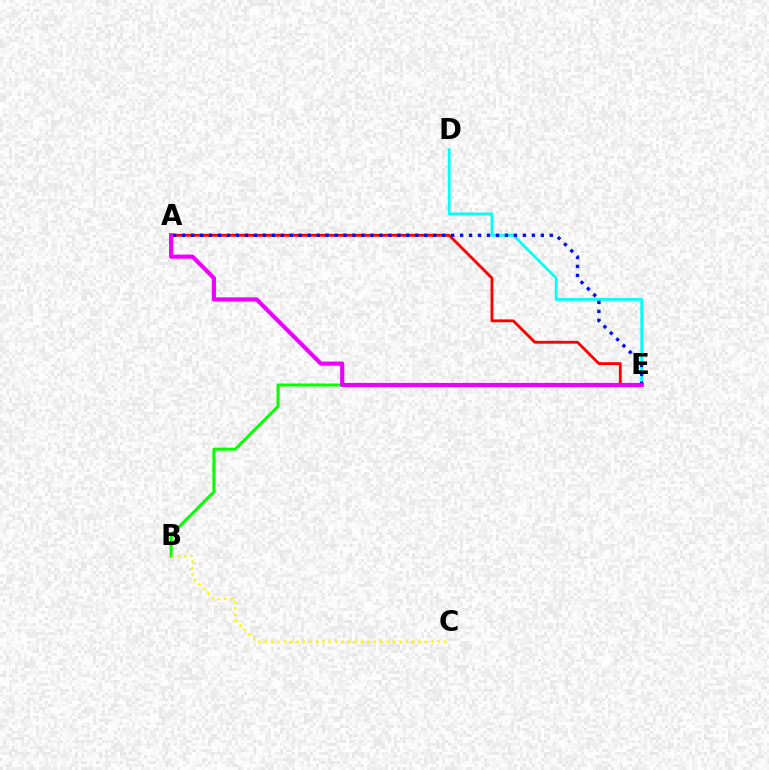{('A', 'E'): [{'color': '#ff0000', 'line_style': 'solid', 'thickness': 2.04}, {'color': '#0010ff', 'line_style': 'dotted', 'thickness': 2.44}, {'color': '#ee00ff', 'line_style': 'solid', 'thickness': 2.99}], ('B', 'E'): [{'color': '#08ff00', 'line_style': 'solid', 'thickness': 2.16}], ('D', 'E'): [{'color': '#00fff6', 'line_style': 'solid', 'thickness': 1.97}], ('B', 'C'): [{'color': '#fcf500', 'line_style': 'dotted', 'thickness': 1.74}]}